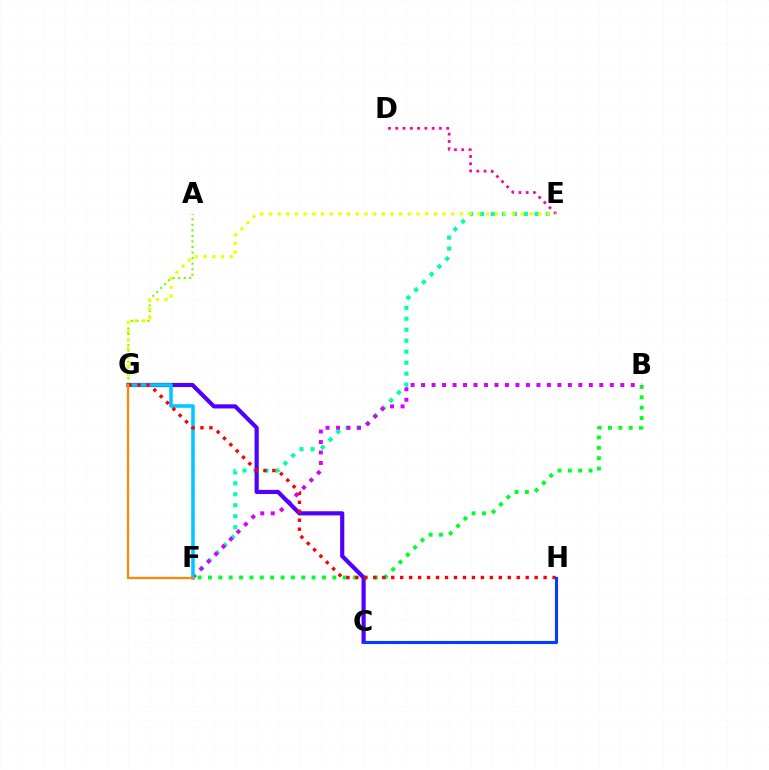{('A', 'G'): [{'color': '#66ff00', 'line_style': 'dotted', 'thickness': 1.51}], ('E', 'F'): [{'color': '#00ffaf', 'line_style': 'dotted', 'thickness': 2.98}], ('B', 'F'): [{'color': '#00ff27', 'line_style': 'dotted', 'thickness': 2.82}, {'color': '#d600ff', 'line_style': 'dotted', 'thickness': 2.85}], ('D', 'E'): [{'color': '#ff00a0', 'line_style': 'dotted', 'thickness': 1.98}], ('E', 'G'): [{'color': '#eeff00', 'line_style': 'dotted', 'thickness': 2.36}], ('C', 'G'): [{'color': '#4f00ff', 'line_style': 'solid', 'thickness': 3.0}], ('F', 'G'): [{'color': '#00c7ff', 'line_style': 'solid', 'thickness': 2.56}, {'color': '#ff8800', 'line_style': 'solid', 'thickness': 1.62}], ('G', 'H'): [{'color': '#ff0000', 'line_style': 'dotted', 'thickness': 2.44}], ('C', 'H'): [{'color': '#003fff', 'line_style': 'solid', 'thickness': 2.24}]}